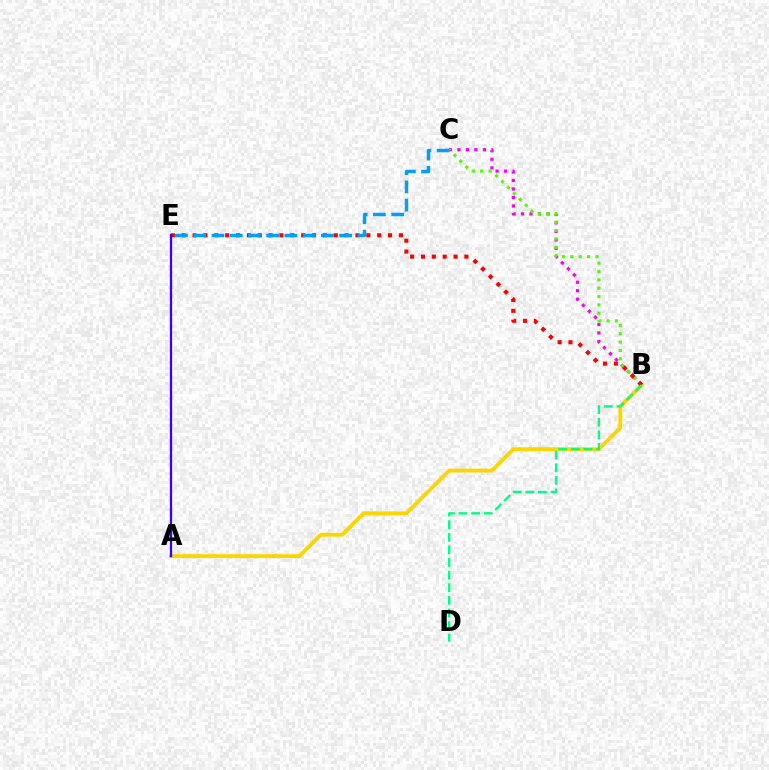{('B', 'C'): [{'color': '#ff00ed', 'line_style': 'dotted', 'thickness': 2.31}, {'color': '#4fff00', 'line_style': 'dotted', 'thickness': 2.27}], ('A', 'B'): [{'color': '#ffd500', 'line_style': 'solid', 'thickness': 2.76}], ('B', 'E'): [{'color': '#ff0000', 'line_style': 'dotted', 'thickness': 2.95}], ('A', 'E'): [{'color': '#3700ff', 'line_style': 'solid', 'thickness': 1.65}], ('B', 'D'): [{'color': '#00ff86', 'line_style': 'dashed', 'thickness': 1.71}], ('C', 'E'): [{'color': '#009eff', 'line_style': 'dashed', 'thickness': 2.48}]}